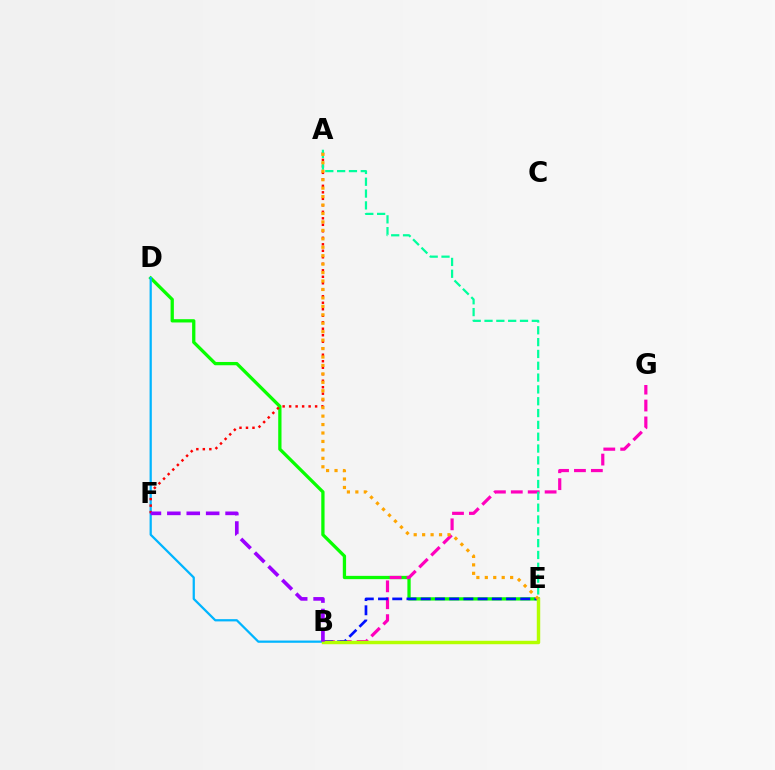{('D', 'E'): [{'color': '#08ff00', 'line_style': 'solid', 'thickness': 2.37}], ('B', 'D'): [{'color': '#00b5ff', 'line_style': 'solid', 'thickness': 1.62}], ('B', 'G'): [{'color': '#ff00bd', 'line_style': 'dashed', 'thickness': 2.3}], ('B', 'E'): [{'color': '#0010ff', 'line_style': 'dashed', 'thickness': 1.93}, {'color': '#b3ff00', 'line_style': 'solid', 'thickness': 2.48}], ('A', 'F'): [{'color': '#ff0000', 'line_style': 'dotted', 'thickness': 1.76}], ('A', 'E'): [{'color': '#00ff9d', 'line_style': 'dashed', 'thickness': 1.61}, {'color': '#ffa500', 'line_style': 'dotted', 'thickness': 2.29}], ('B', 'F'): [{'color': '#9b00ff', 'line_style': 'dashed', 'thickness': 2.64}]}